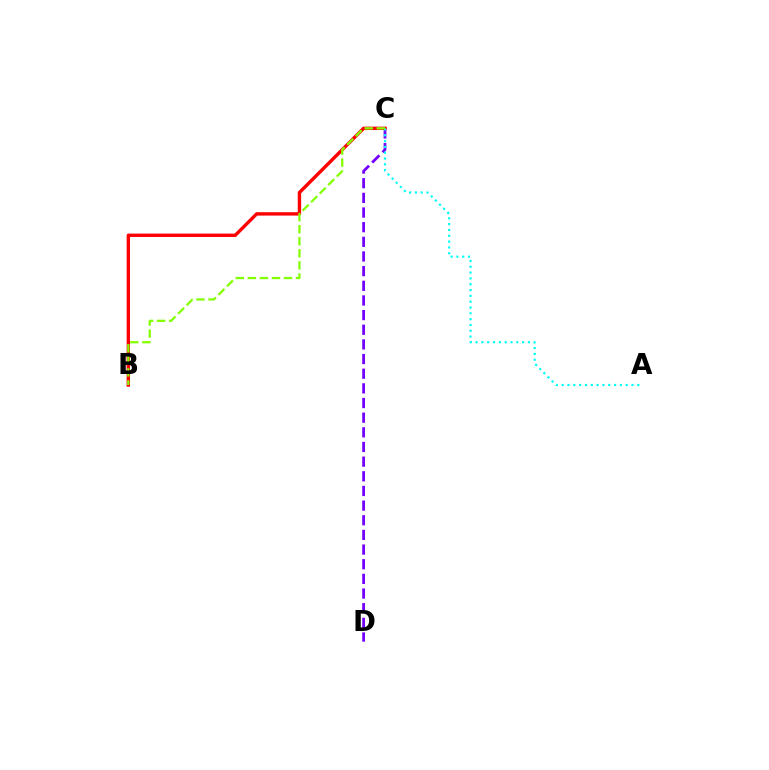{('C', 'D'): [{'color': '#7200ff', 'line_style': 'dashed', 'thickness': 1.99}], ('B', 'C'): [{'color': '#ff0000', 'line_style': 'solid', 'thickness': 2.43}, {'color': '#84ff00', 'line_style': 'dashed', 'thickness': 1.64}], ('A', 'C'): [{'color': '#00fff6', 'line_style': 'dotted', 'thickness': 1.58}]}